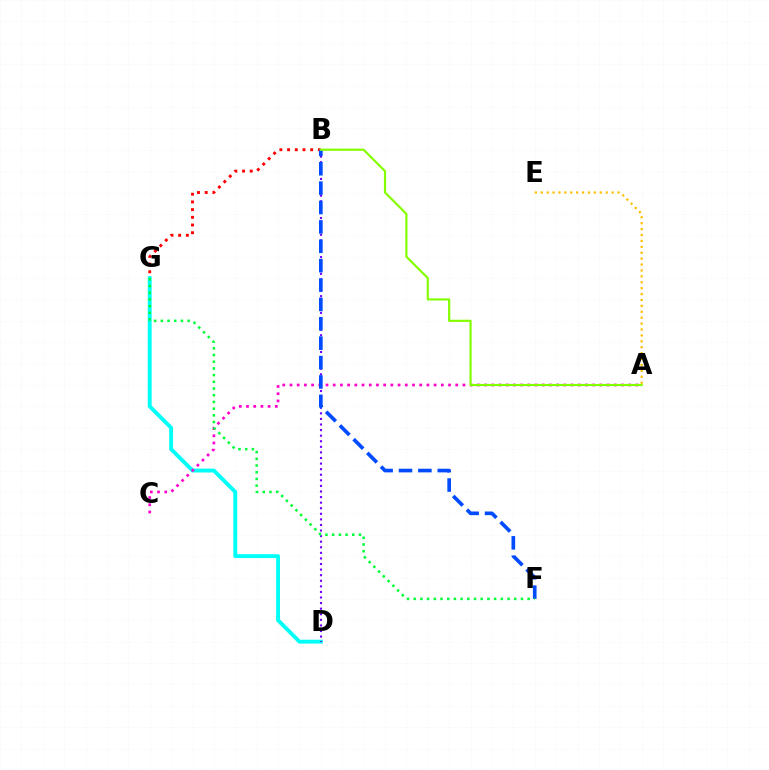{('B', 'G'): [{'color': '#ff0000', 'line_style': 'dotted', 'thickness': 2.09}], ('D', 'G'): [{'color': '#00fff6', 'line_style': 'solid', 'thickness': 2.79}], ('B', 'D'): [{'color': '#7200ff', 'line_style': 'dotted', 'thickness': 1.52}], ('A', 'C'): [{'color': '#ff00cf', 'line_style': 'dotted', 'thickness': 1.96}], ('B', 'F'): [{'color': '#004bff', 'line_style': 'dashed', 'thickness': 2.63}], ('F', 'G'): [{'color': '#00ff39', 'line_style': 'dotted', 'thickness': 1.82}], ('A', 'B'): [{'color': '#84ff00', 'line_style': 'solid', 'thickness': 1.58}], ('A', 'E'): [{'color': '#ffbd00', 'line_style': 'dotted', 'thickness': 1.6}]}